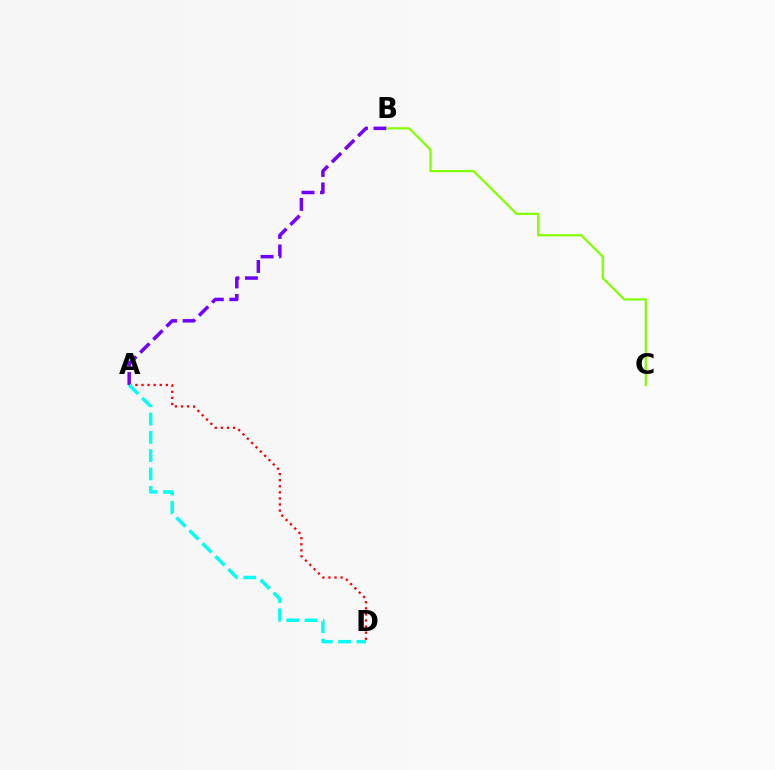{('A', 'D'): [{'color': '#ff0000', 'line_style': 'dotted', 'thickness': 1.65}, {'color': '#00fff6', 'line_style': 'dashed', 'thickness': 2.49}], ('A', 'B'): [{'color': '#7200ff', 'line_style': 'dashed', 'thickness': 2.51}], ('B', 'C'): [{'color': '#84ff00', 'line_style': 'solid', 'thickness': 1.63}]}